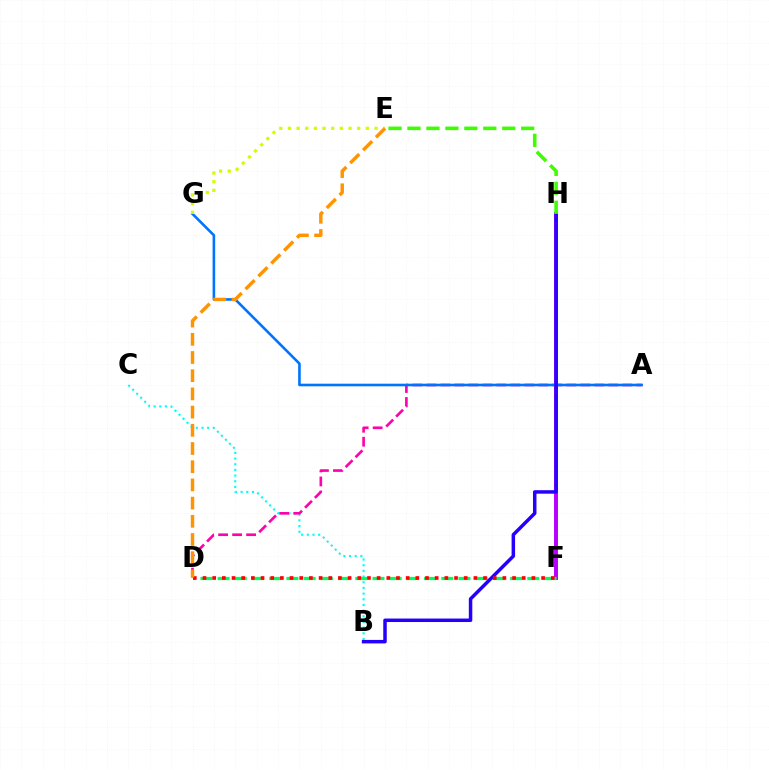{('F', 'H'): [{'color': '#b900ff', 'line_style': 'solid', 'thickness': 2.83}], ('B', 'C'): [{'color': '#00fff6', 'line_style': 'dotted', 'thickness': 1.54}], ('D', 'F'): [{'color': '#00ff5c', 'line_style': 'dashed', 'thickness': 2.34}, {'color': '#ff0000', 'line_style': 'dotted', 'thickness': 2.63}], ('A', 'D'): [{'color': '#ff00ac', 'line_style': 'dashed', 'thickness': 1.9}], ('A', 'G'): [{'color': '#0074ff', 'line_style': 'solid', 'thickness': 1.88}], ('B', 'H'): [{'color': '#2500ff', 'line_style': 'solid', 'thickness': 2.51}], ('E', 'G'): [{'color': '#d1ff00', 'line_style': 'dotted', 'thickness': 2.35}], ('E', 'H'): [{'color': '#3dff00', 'line_style': 'dashed', 'thickness': 2.58}], ('D', 'E'): [{'color': '#ff9400', 'line_style': 'dashed', 'thickness': 2.47}]}